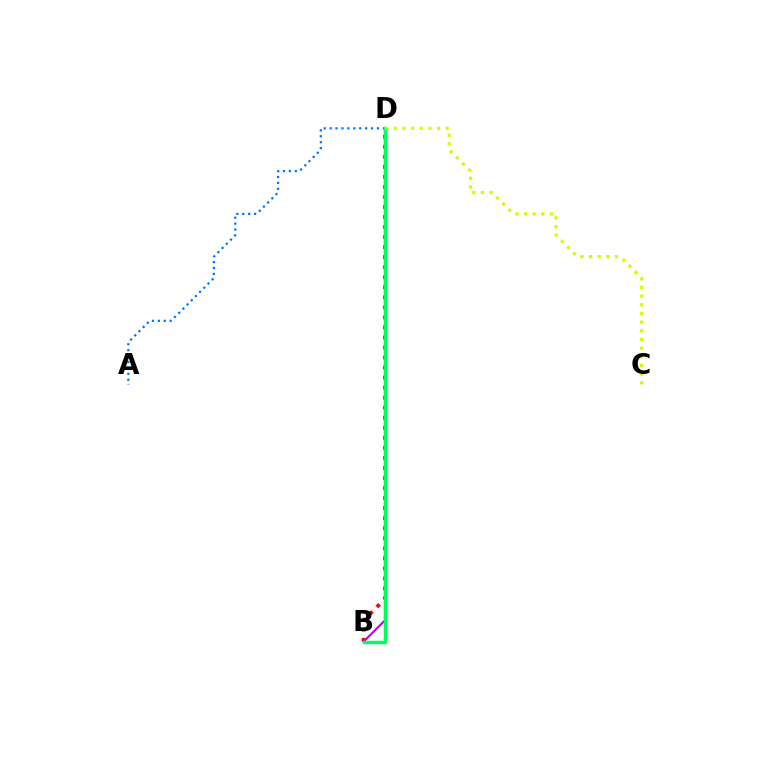{('B', 'D'): [{'color': '#ff0000', 'line_style': 'dotted', 'thickness': 2.73}, {'color': '#b900ff', 'line_style': 'solid', 'thickness': 1.51}, {'color': '#00ff5c', 'line_style': 'solid', 'thickness': 2.51}], ('A', 'D'): [{'color': '#0074ff', 'line_style': 'dotted', 'thickness': 1.61}], ('C', 'D'): [{'color': '#d1ff00', 'line_style': 'dotted', 'thickness': 2.36}]}